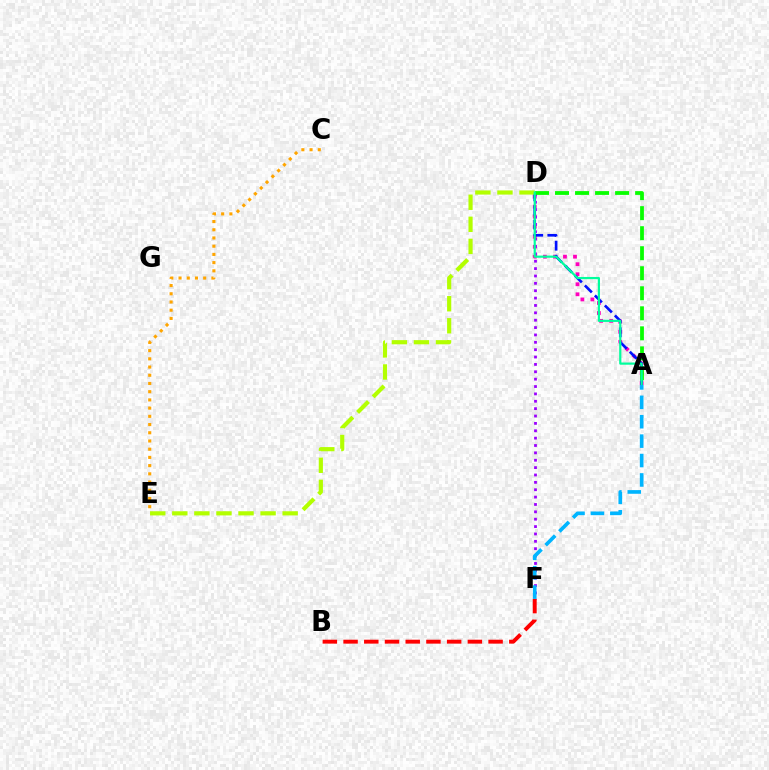{('C', 'E'): [{'color': '#ffa500', 'line_style': 'dotted', 'thickness': 2.23}], ('A', 'D'): [{'color': '#ff00bd', 'line_style': 'dotted', 'thickness': 2.73}, {'color': '#0010ff', 'line_style': 'dashed', 'thickness': 1.92}, {'color': '#08ff00', 'line_style': 'dashed', 'thickness': 2.72}, {'color': '#00ff9d', 'line_style': 'solid', 'thickness': 1.58}], ('D', 'F'): [{'color': '#9b00ff', 'line_style': 'dotted', 'thickness': 2.0}], ('D', 'E'): [{'color': '#b3ff00', 'line_style': 'dashed', 'thickness': 3.0}], ('B', 'F'): [{'color': '#ff0000', 'line_style': 'dashed', 'thickness': 2.81}], ('A', 'F'): [{'color': '#00b5ff', 'line_style': 'dashed', 'thickness': 2.64}]}